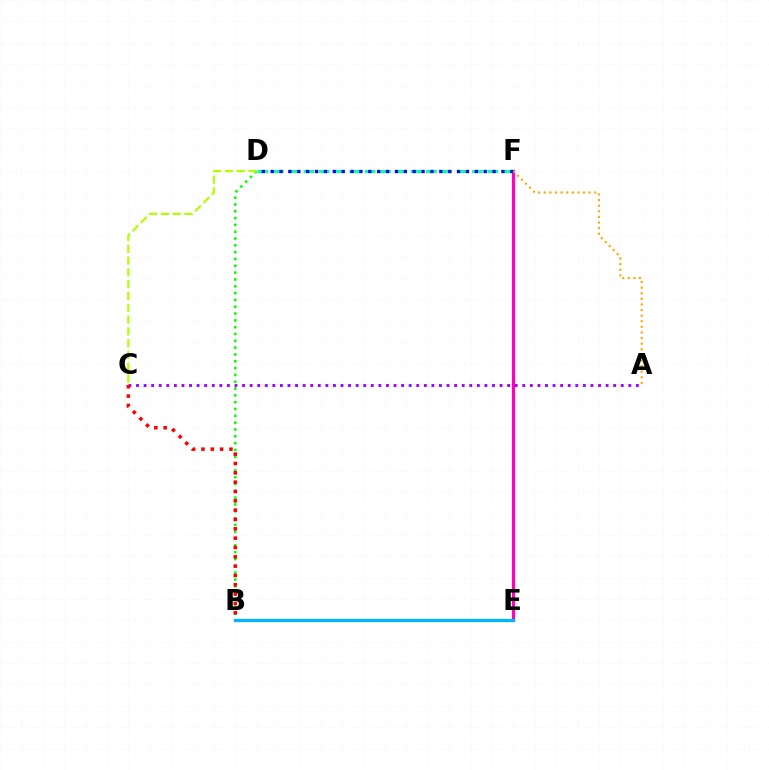{('E', 'F'): [{'color': '#ff00bd', 'line_style': 'solid', 'thickness': 2.29}], ('B', 'D'): [{'color': '#08ff00', 'line_style': 'dotted', 'thickness': 1.85}], ('C', 'D'): [{'color': '#b3ff00', 'line_style': 'dashed', 'thickness': 1.6}], ('A', 'C'): [{'color': '#9b00ff', 'line_style': 'dotted', 'thickness': 2.06}], ('D', 'F'): [{'color': '#00ff9d', 'line_style': 'dashed', 'thickness': 2.08}, {'color': '#0010ff', 'line_style': 'dotted', 'thickness': 2.41}], ('B', 'E'): [{'color': '#00b5ff', 'line_style': 'solid', 'thickness': 2.36}], ('A', 'F'): [{'color': '#ffa500', 'line_style': 'dotted', 'thickness': 1.52}], ('B', 'C'): [{'color': '#ff0000', 'line_style': 'dotted', 'thickness': 2.54}]}